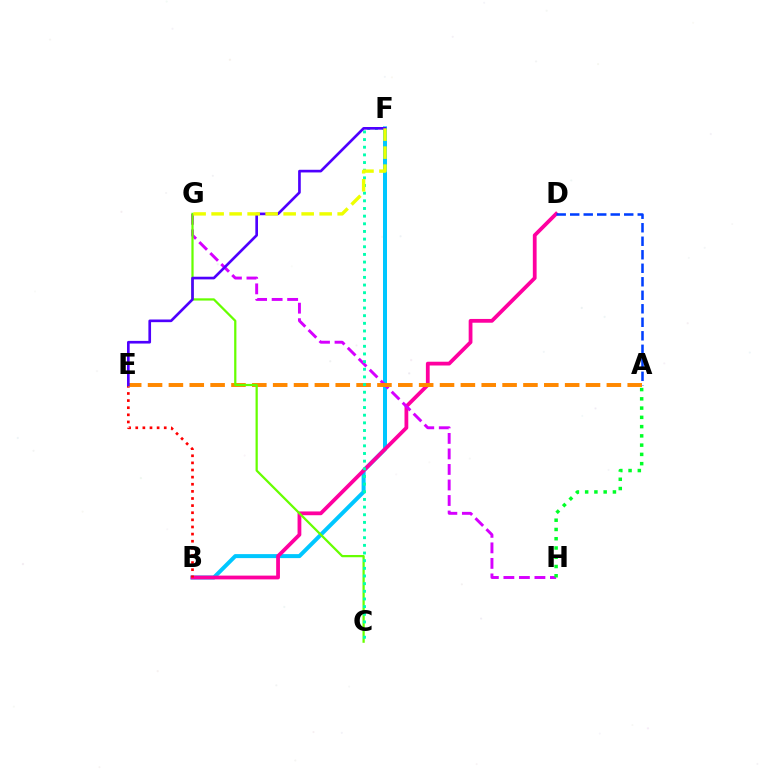{('B', 'F'): [{'color': '#00c7ff', 'line_style': 'solid', 'thickness': 2.87}], ('B', 'D'): [{'color': '#ff00a0', 'line_style': 'solid', 'thickness': 2.72}], ('A', 'D'): [{'color': '#003fff', 'line_style': 'dashed', 'thickness': 1.83}], ('G', 'H'): [{'color': '#d600ff', 'line_style': 'dashed', 'thickness': 2.11}], ('B', 'E'): [{'color': '#ff0000', 'line_style': 'dotted', 'thickness': 1.93}], ('A', 'E'): [{'color': '#ff8800', 'line_style': 'dashed', 'thickness': 2.83}], ('C', 'G'): [{'color': '#66ff00', 'line_style': 'solid', 'thickness': 1.62}], ('A', 'H'): [{'color': '#00ff27', 'line_style': 'dotted', 'thickness': 2.52}], ('C', 'F'): [{'color': '#00ffaf', 'line_style': 'dotted', 'thickness': 2.08}], ('E', 'F'): [{'color': '#4f00ff', 'line_style': 'solid', 'thickness': 1.92}], ('F', 'G'): [{'color': '#eeff00', 'line_style': 'dashed', 'thickness': 2.45}]}